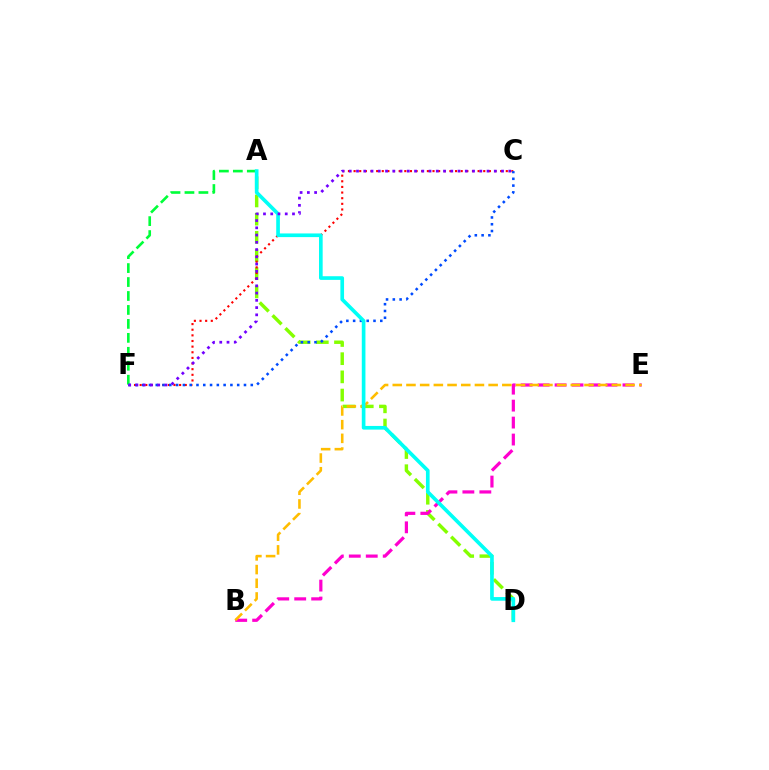{('A', 'D'): [{'color': '#84ff00', 'line_style': 'dashed', 'thickness': 2.47}, {'color': '#00fff6', 'line_style': 'solid', 'thickness': 2.64}], ('B', 'E'): [{'color': '#ff00cf', 'line_style': 'dashed', 'thickness': 2.3}, {'color': '#ffbd00', 'line_style': 'dashed', 'thickness': 1.86}], ('C', 'F'): [{'color': '#ff0000', 'line_style': 'dotted', 'thickness': 1.53}, {'color': '#004bff', 'line_style': 'dotted', 'thickness': 1.84}, {'color': '#7200ff', 'line_style': 'dotted', 'thickness': 1.97}], ('A', 'F'): [{'color': '#00ff39', 'line_style': 'dashed', 'thickness': 1.9}]}